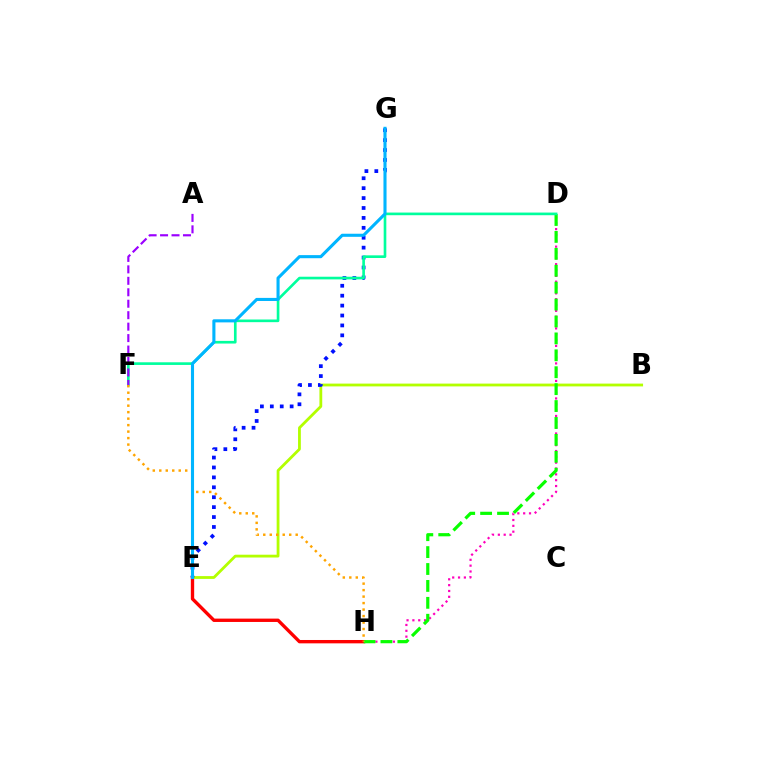{('D', 'H'): [{'color': '#ff00bd', 'line_style': 'dotted', 'thickness': 1.59}, {'color': '#08ff00', 'line_style': 'dashed', 'thickness': 2.3}], ('E', 'H'): [{'color': '#ff0000', 'line_style': 'solid', 'thickness': 2.41}], ('B', 'E'): [{'color': '#b3ff00', 'line_style': 'solid', 'thickness': 2.02}], ('E', 'G'): [{'color': '#0010ff', 'line_style': 'dotted', 'thickness': 2.69}, {'color': '#00b5ff', 'line_style': 'solid', 'thickness': 2.22}], ('D', 'F'): [{'color': '#00ff9d', 'line_style': 'solid', 'thickness': 1.91}], ('A', 'F'): [{'color': '#9b00ff', 'line_style': 'dashed', 'thickness': 1.56}], ('F', 'H'): [{'color': '#ffa500', 'line_style': 'dotted', 'thickness': 1.76}]}